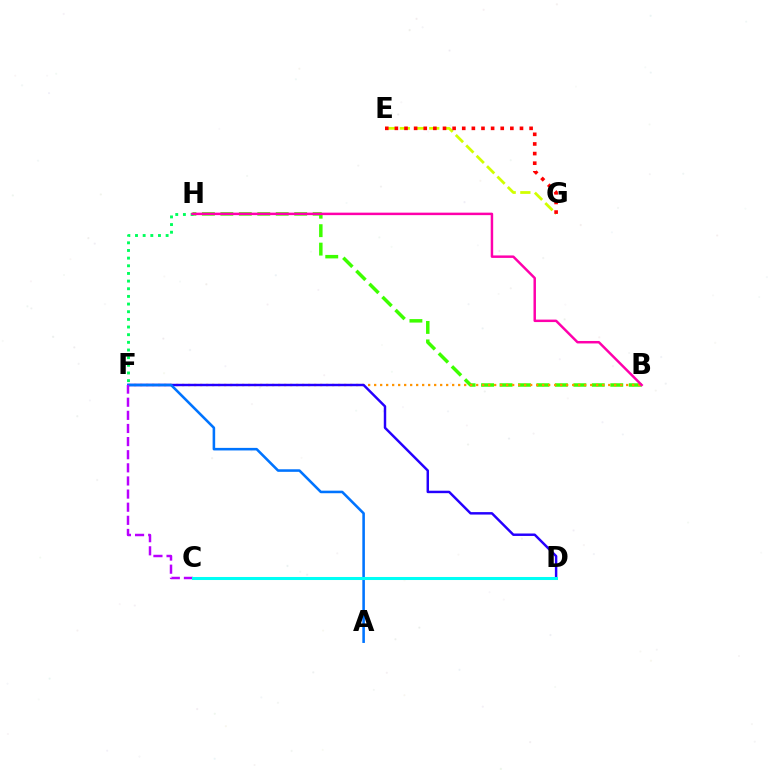{('B', 'H'): [{'color': '#3dff00', 'line_style': 'dashed', 'thickness': 2.51}, {'color': '#ff00ac', 'line_style': 'solid', 'thickness': 1.78}], ('F', 'H'): [{'color': '#00ff5c', 'line_style': 'dotted', 'thickness': 2.08}], ('B', 'F'): [{'color': '#ff9400', 'line_style': 'dotted', 'thickness': 1.63}], ('D', 'F'): [{'color': '#2500ff', 'line_style': 'solid', 'thickness': 1.77}], ('A', 'F'): [{'color': '#0074ff', 'line_style': 'solid', 'thickness': 1.85}], ('C', 'F'): [{'color': '#b900ff', 'line_style': 'dashed', 'thickness': 1.78}], ('E', 'G'): [{'color': '#d1ff00', 'line_style': 'dashed', 'thickness': 2.0}, {'color': '#ff0000', 'line_style': 'dotted', 'thickness': 2.61}], ('C', 'D'): [{'color': '#00fff6', 'line_style': 'solid', 'thickness': 2.19}]}